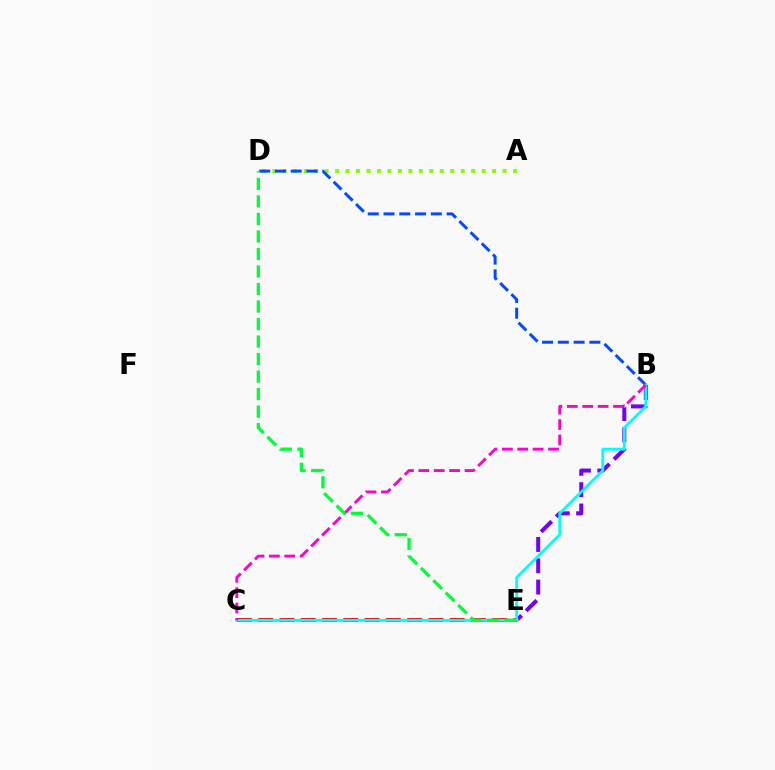{('B', 'E'): [{'color': '#7200ff', 'line_style': 'dashed', 'thickness': 2.9}], ('C', 'E'): [{'color': '#ffbd00', 'line_style': 'solid', 'thickness': 1.81}, {'color': '#ff0000', 'line_style': 'dashed', 'thickness': 2.89}], ('A', 'D'): [{'color': '#84ff00', 'line_style': 'dotted', 'thickness': 2.84}], ('B', 'D'): [{'color': '#004bff', 'line_style': 'dashed', 'thickness': 2.14}], ('B', 'C'): [{'color': '#00fff6', 'line_style': 'solid', 'thickness': 2.04}, {'color': '#ff00cf', 'line_style': 'dashed', 'thickness': 2.09}], ('D', 'E'): [{'color': '#00ff39', 'line_style': 'dashed', 'thickness': 2.38}]}